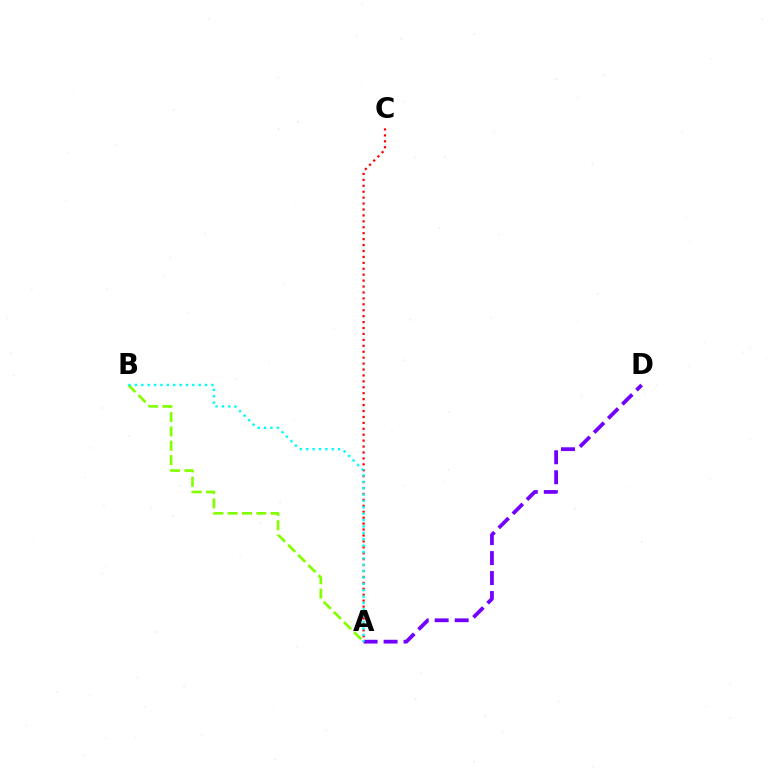{('A', 'C'): [{'color': '#ff0000', 'line_style': 'dotted', 'thickness': 1.61}], ('A', 'D'): [{'color': '#7200ff', 'line_style': 'dashed', 'thickness': 2.72}], ('A', 'B'): [{'color': '#84ff00', 'line_style': 'dashed', 'thickness': 1.95}, {'color': '#00fff6', 'line_style': 'dotted', 'thickness': 1.73}]}